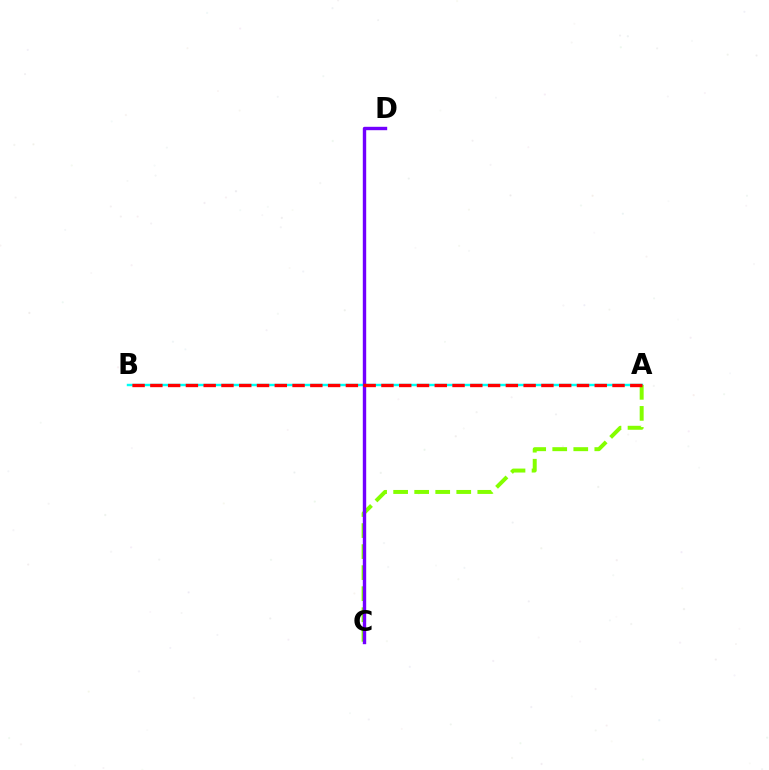{('A', 'B'): [{'color': '#00fff6', 'line_style': 'solid', 'thickness': 1.76}, {'color': '#ff0000', 'line_style': 'dashed', 'thickness': 2.41}], ('A', 'C'): [{'color': '#84ff00', 'line_style': 'dashed', 'thickness': 2.86}], ('C', 'D'): [{'color': '#7200ff', 'line_style': 'solid', 'thickness': 2.44}]}